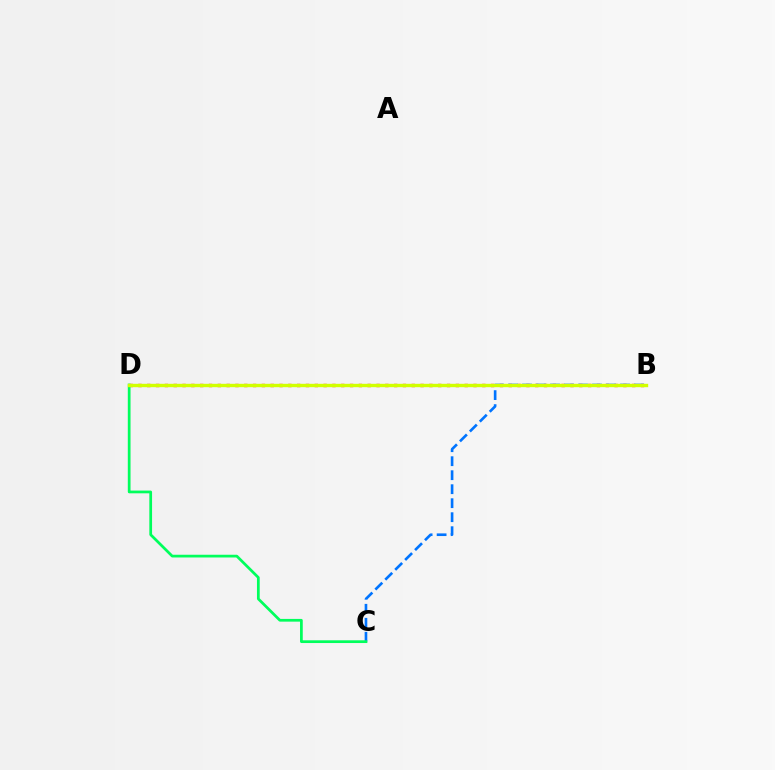{('B', 'D'): [{'color': '#b900ff', 'line_style': 'solid', 'thickness': 2.01}, {'color': '#ff0000', 'line_style': 'dotted', 'thickness': 2.4}, {'color': '#d1ff00', 'line_style': 'solid', 'thickness': 2.43}], ('B', 'C'): [{'color': '#0074ff', 'line_style': 'dashed', 'thickness': 1.9}], ('C', 'D'): [{'color': '#00ff5c', 'line_style': 'solid', 'thickness': 1.97}]}